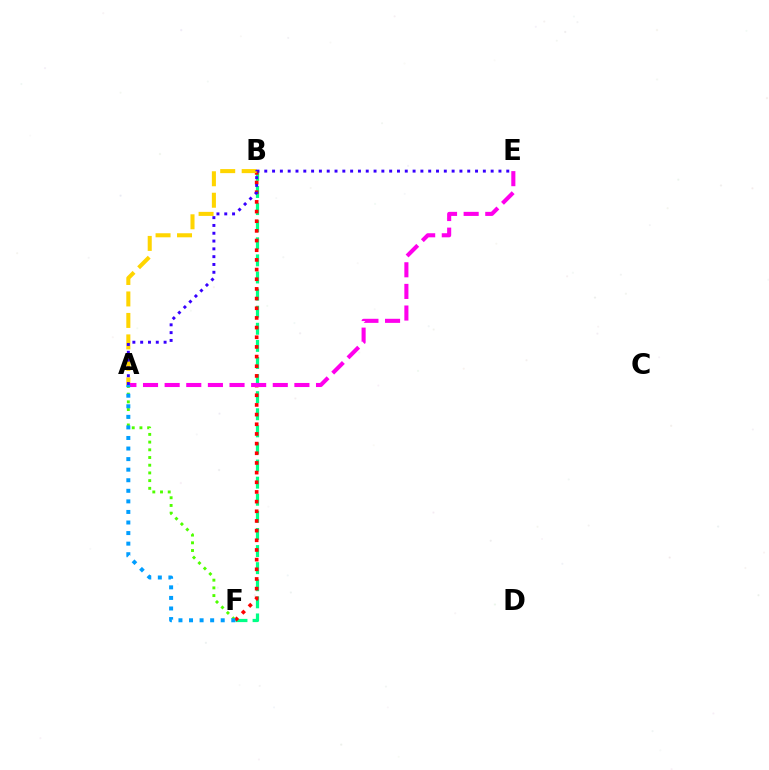{('B', 'F'): [{'color': '#00ff86', 'line_style': 'dashed', 'thickness': 2.32}, {'color': '#ff0000', 'line_style': 'dotted', 'thickness': 2.63}], ('A', 'B'): [{'color': '#ffd500', 'line_style': 'dashed', 'thickness': 2.92}], ('A', 'F'): [{'color': '#4fff00', 'line_style': 'dotted', 'thickness': 2.09}, {'color': '#009eff', 'line_style': 'dotted', 'thickness': 2.87}], ('A', 'E'): [{'color': '#ff00ed', 'line_style': 'dashed', 'thickness': 2.94}, {'color': '#3700ff', 'line_style': 'dotted', 'thickness': 2.12}]}